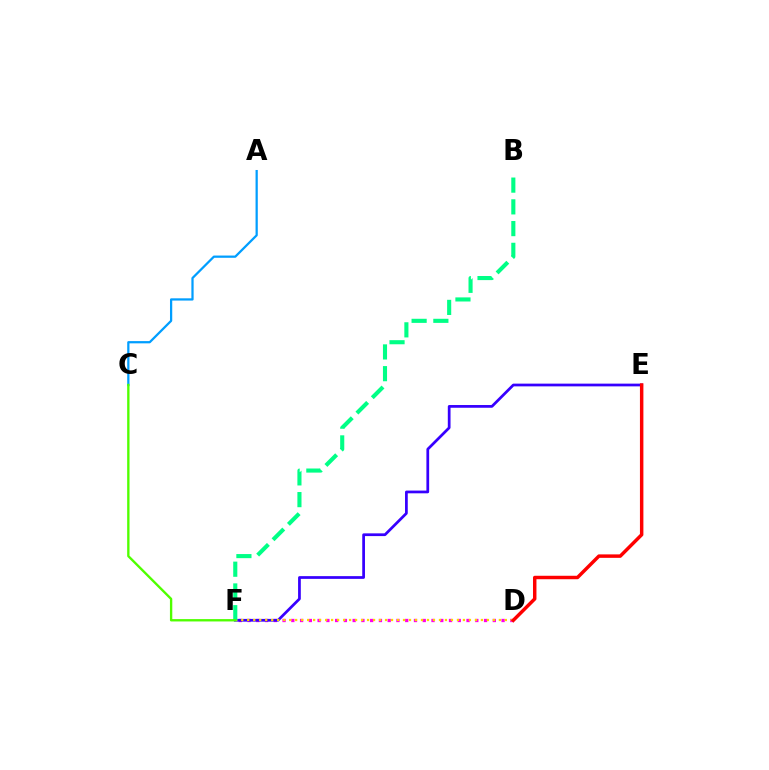{('D', 'F'): [{'color': '#ff00ed', 'line_style': 'dotted', 'thickness': 2.38}, {'color': '#ffd500', 'line_style': 'dotted', 'thickness': 1.63}], ('E', 'F'): [{'color': '#3700ff', 'line_style': 'solid', 'thickness': 1.97}], ('B', 'F'): [{'color': '#00ff86', 'line_style': 'dashed', 'thickness': 2.95}], ('D', 'E'): [{'color': '#ff0000', 'line_style': 'solid', 'thickness': 2.49}], ('A', 'C'): [{'color': '#009eff', 'line_style': 'solid', 'thickness': 1.62}], ('C', 'F'): [{'color': '#4fff00', 'line_style': 'solid', 'thickness': 1.69}]}